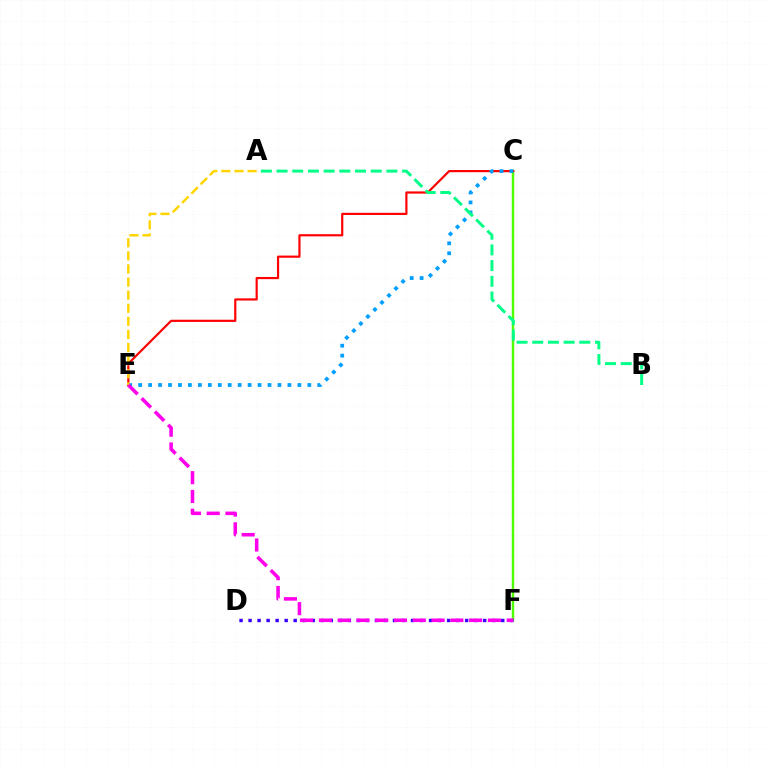{('C', 'F'): [{'color': '#4fff00', 'line_style': 'solid', 'thickness': 1.77}], ('D', 'F'): [{'color': '#3700ff', 'line_style': 'dotted', 'thickness': 2.45}], ('C', 'E'): [{'color': '#ff0000', 'line_style': 'solid', 'thickness': 1.57}, {'color': '#009eff', 'line_style': 'dotted', 'thickness': 2.7}], ('A', 'B'): [{'color': '#00ff86', 'line_style': 'dashed', 'thickness': 2.13}], ('A', 'E'): [{'color': '#ffd500', 'line_style': 'dashed', 'thickness': 1.78}], ('E', 'F'): [{'color': '#ff00ed', 'line_style': 'dashed', 'thickness': 2.55}]}